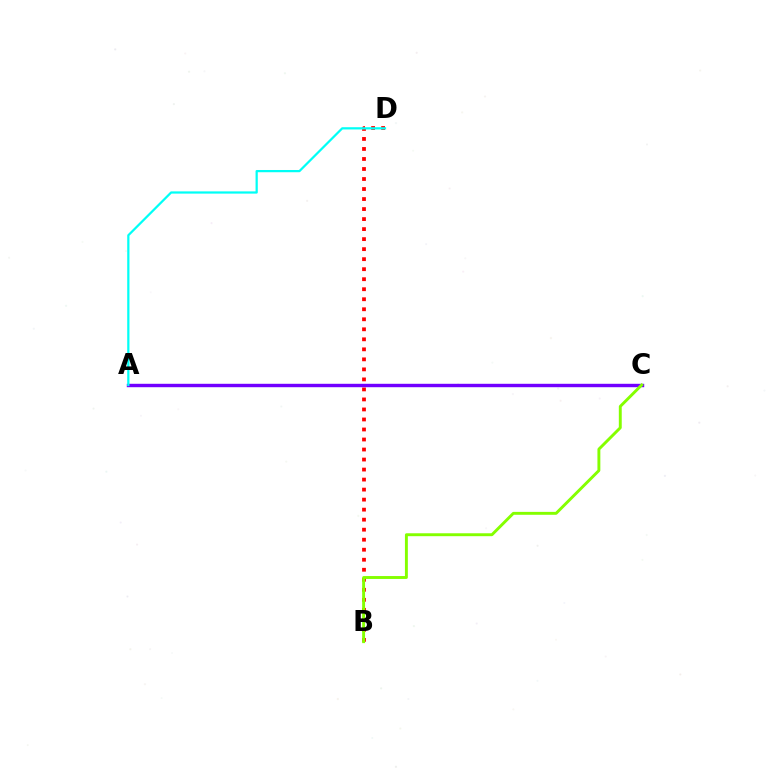{('B', 'D'): [{'color': '#ff0000', 'line_style': 'dotted', 'thickness': 2.72}], ('A', 'C'): [{'color': '#7200ff', 'line_style': 'solid', 'thickness': 2.46}], ('B', 'C'): [{'color': '#84ff00', 'line_style': 'solid', 'thickness': 2.1}], ('A', 'D'): [{'color': '#00fff6', 'line_style': 'solid', 'thickness': 1.61}]}